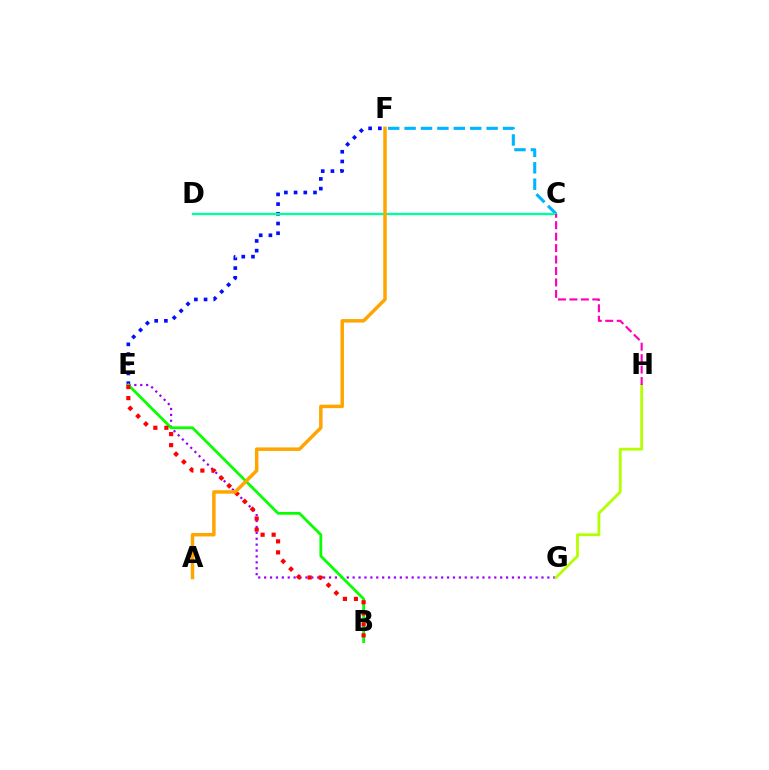{('E', 'F'): [{'color': '#0010ff', 'line_style': 'dotted', 'thickness': 2.64}], ('E', 'G'): [{'color': '#9b00ff', 'line_style': 'dotted', 'thickness': 1.6}], ('C', 'F'): [{'color': '#00b5ff', 'line_style': 'dashed', 'thickness': 2.23}], ('B', 'E'): [{'color': '#08ff00', 'line_style': 'solid', 'thickness': 2.0}, {'color': '#ff0000', 'line_style': 'dotted', 'thickness': 3.0}], ('G', 'H'): [{'color': '#b3ff00', 'line_style': 'solid', 'thickness': 2.0}], ('C', 'D'): [{'color': '#00ff9d', 'line_style': 'solid', 'thickness': 1.7}], ('C', 'H'): [{'color': '#ff00bd', 'line_style': 'dashed', 'thickness': 1.55}], ('A', 'F'): [{'color': '#ffa500', 'line_style': 'solid', 'thickness': 2.51}]}